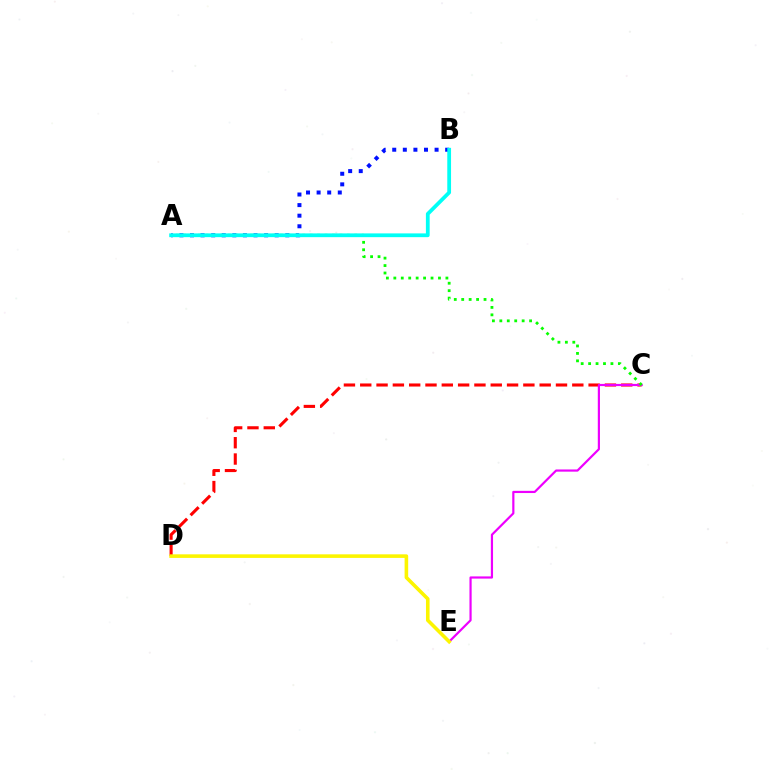{('A', 'B'): [{'color': '#0010ff', 'line_style': 'dotted', 'thickness': 2.88}, {'color': '#00fff6', 'line_style': 'solid', 'thickness': 2.71}], ('C', 'D'): [{'color': '#ff0000', 'line_style': 'dashed', 'thickness': 2.22}], ('C', 'E'): [{'color': '#ee00ff', 'line_style': 'solid', 'thickness': 1.58}], ('A', 'C'): [{'color': '#08ff00', 'line_style': 'dotted', 'thickness': 2.02}], ('D', 'E'): [{'color': '#fcf500', 'line_style': 'solid', 'thickness': 2.58}]}